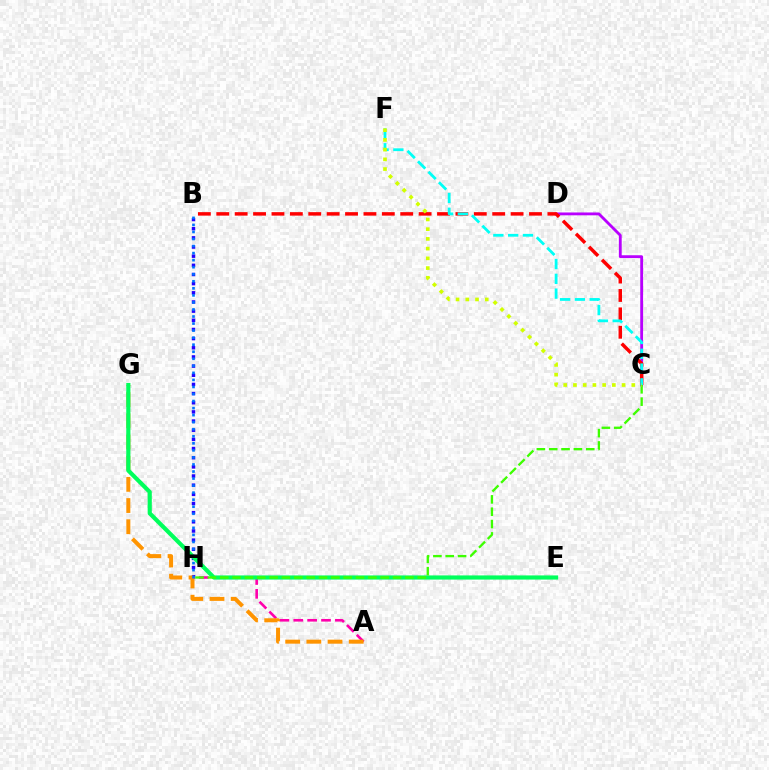{('B', 'H'): [{'color': '#2500ff', 'line_style': 'dotted', 'thickness': 2.49}, {'color': '#0074ff', 'line_style': 'dotted', 'thickness': 1.91}], ('A', 'H'): [{'color': '#ff00ac', 'line_style': 'dashed', 'thickness': 1.88}], ('C', 'D'): [{'color': '#b900ff', 'line_style': 'solid', 'thickness': 2.04}], ('A', 'G'): [{'color': '#ff9400', 'line_style': 'dashed', 'thickness': 2.88}], ('B', 'C'): [{'color': '#ff0000', 'line_style': 'dashed', 'thickness': 2.5}], ('C', 'F'): [{'color': '#00fff6', 'line_style': 'dashed', 'thickness': 2.01}, {'color': '#d1ff00', 'line_style': 'dotted', 'thickness': 2.64}], ('E', 'G'): [{'color': '#00ff5c', 'line_style': 'solid', 'thickness': 2.99}], ('C', 'H'): [{'color': '#3dff00', 'line_style': 'dashed', 'thickness': 1.68}]}